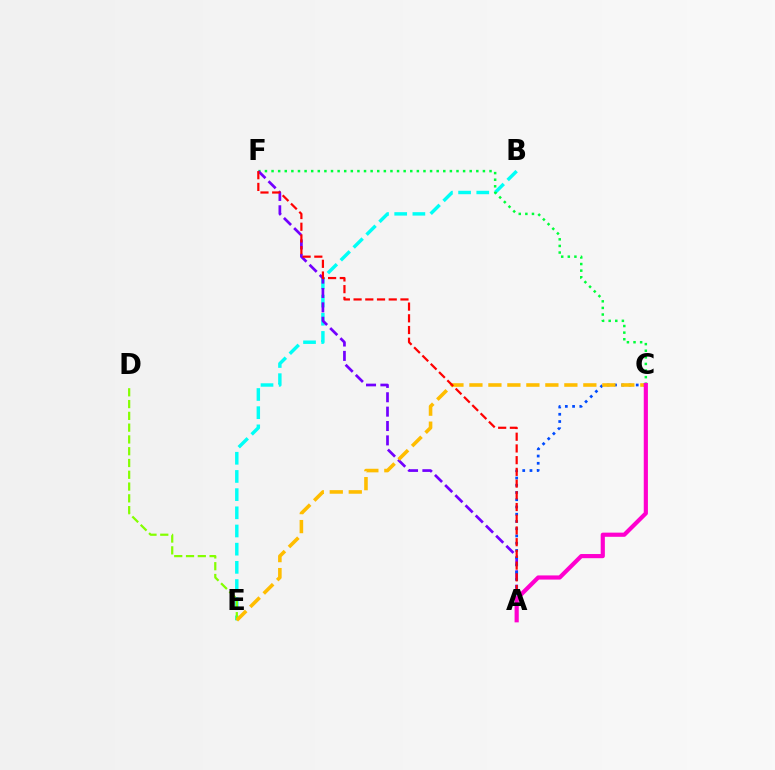{('B', 'E'): [{'color': '#00fff6', 'line_style': 'dashed', 'thickness': 2.47}], ('C', 'F'): [{'color': '#00ff39', 'line_style': 'dotted', 'thickness': 1.79}], ('A', 'F'): [{'color': '#7200ff', 'line_style': 'dashed', 'thickness': 1.95}, {'color': '#ff0000', 'line_style': 'dashed', 'thickness': 1.59}], ('A', 'C'): [{'color': '#004bff', 'line_style': 'dotted', 'thickness': 1.97}, {'color': '#ff00cf', 'line_style': 'solid', 'thickness': 3.0}], ('D', 'E'): [{'color': '#84ff00', 'line_style': 'dashed', 'thickness': 1.6}], ('C', 'E'): [{'color': '#ffbd00', 'line_style': 'dashed', 'thickness': 2.58}]}